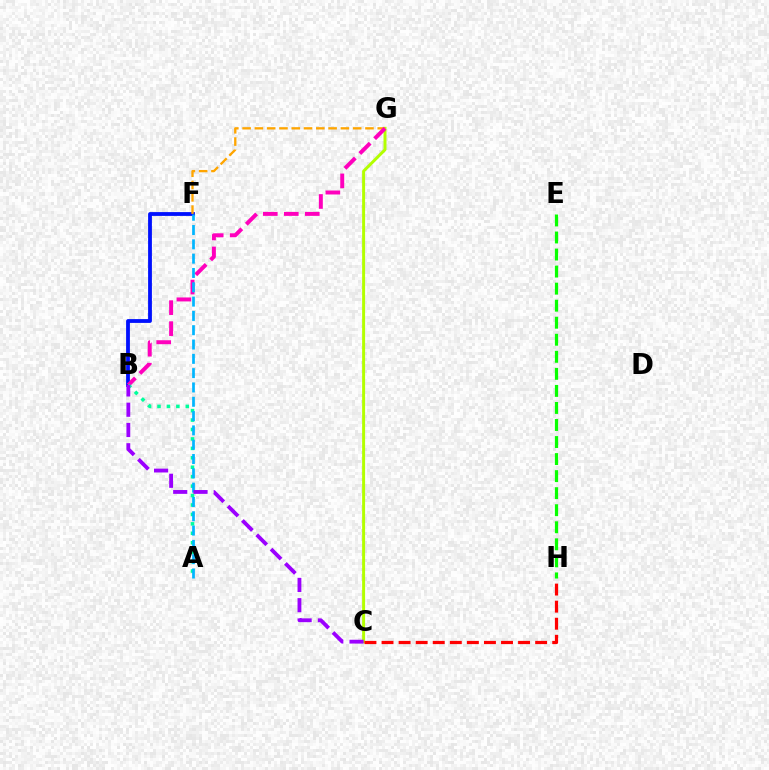{('C', 'G'): [{'color': '#b3ff00', 'line_style': 'solid', 'thickness': 2.13}], ('B', 'F'): [{'color': '#0010ff', 'line_style': 'solid', 'thickness': 2.74}], ('F', 'G'): [{'color': '#ffa500', 'line_style': 'dashed', 'thickness': 1.67}], ('B', 'G'): [{'color': '#ff00bd', 'line_style': 'dashed', 'thickness': 2.85}], ('A', 'B'): [{'color': '#00ff9d', 'line_style': 'dotted', 'thickness': 2.56}], ('C', 'H'): [{'color': '#ff0000', 'line_style': 'dashed', 'thickness': 2.32}], ('A', 'F'): [{'color': '#00b5ff', 'line_style': 'dashed', 'thickness': 1.94}], ('B', 'C'): [{'color': '#9b00ff', 'line_style': 'dashed', 'thickness': 2.75}], ('E', 'H'): [{'color': '#08ff00', 'line_style': 'dashed', 'thickness': 2.32}]}